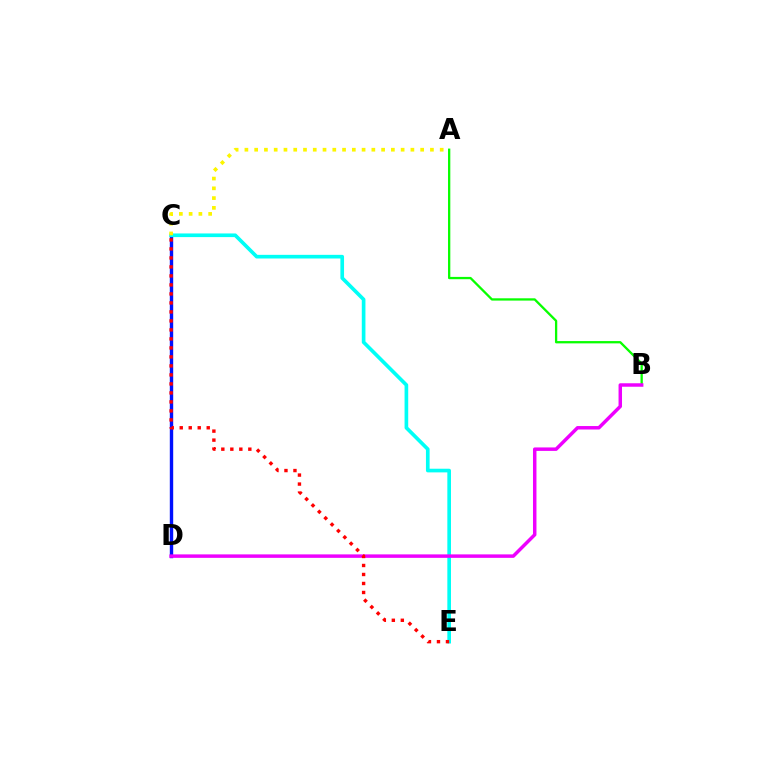{('C', 'D'): [{'color': '#0010ff', 'line_style': 'solid', 'thickness': 2.44}], ('A', 'B'): [{'color': '#08ff00', 'line_style': 'solid', 'thickness': 1.65}], ('C', 'E'): [{'color': '#00fff6', 'line_style': 'solid', 'thickness': 2.63}, {'color': '#ff0000', 'line_style': 'dotted', 'thickness': 2.44}], ('A', 'C'): [{'color': '#fcf500', 'line_style': 'dotted', 'thickness': 2.65}], ('B', 'D'): [{'color': '#ee00ff', 'line_style': 'solid', 'thickness': 2.5}]}